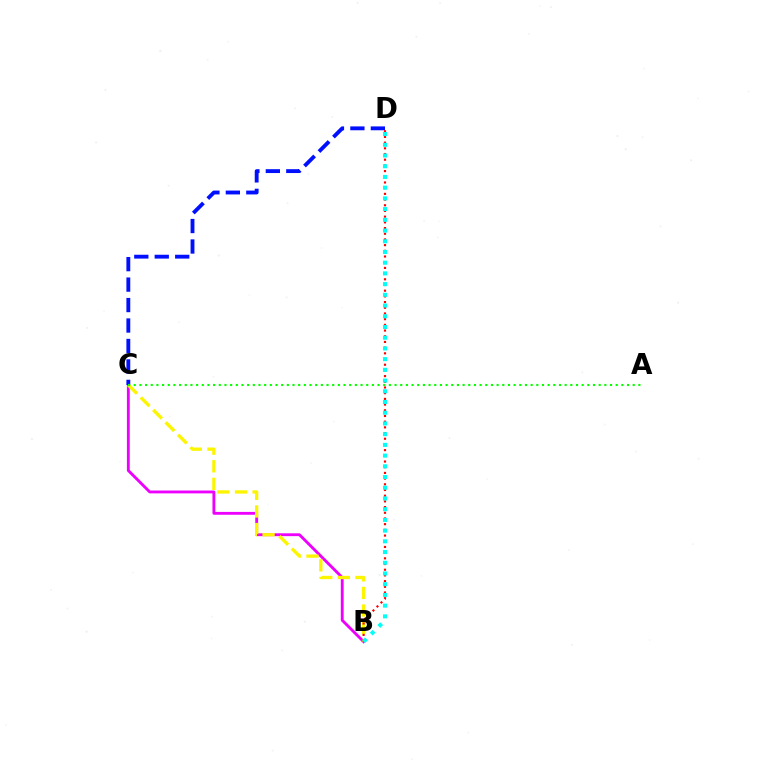{('B', 'C'): [{'color': '#ee00ff', 'line_style': 'solid', 'thickness': 2.05}, {'color': '#fcf500', 'line_style': 'dashed', 'thickness': 2.39}], ('C', 'D'): [{'color': '#0010ff', 'line_style': 'dashed', 'thickness': 2.78}], ('B', 'D'): [{'color': '#ff0000', 'line_style': 'dotted', 'thickness': 1.55}, {'color': '#00fff6', 'line_style': 'dotted', 'thickness': 2.91}], ('A', 'C'): [{'color': '#08ff00', 'line_style': 'dotted', 'thickness': 1.54}]}